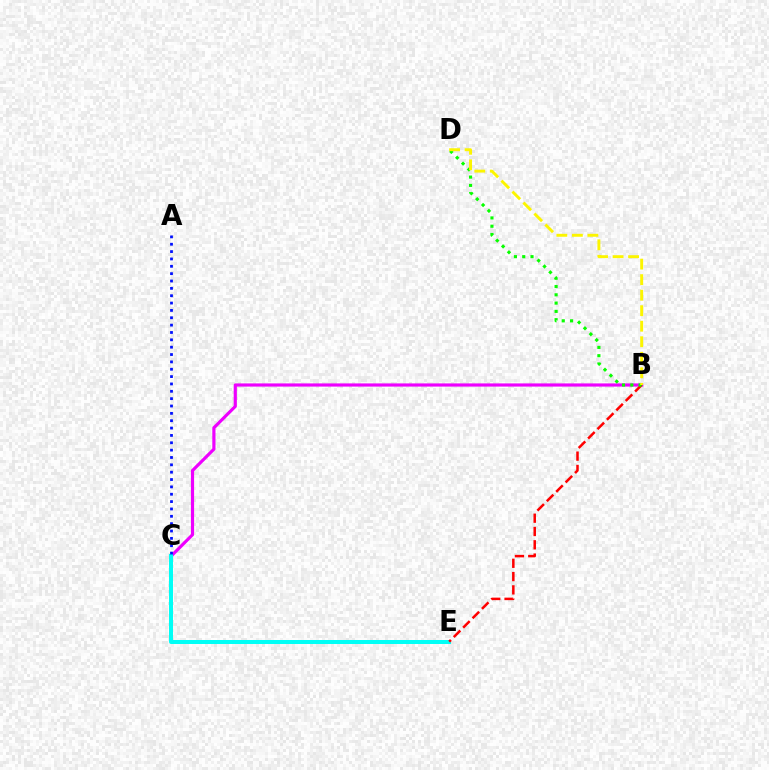{('B', 'C'): [{'color': '#ee00ff', 'line_style': 'solid', 'thickness': 2.28}], ('C', 'E'): [{'color': '#00fff6', 'line_style': 'solid', 'thickness': 2.88}], ('B', 'E'): [{'color': '#ff0000', 'line_style': 'dashed', 'thickness': 1.81}], ('A', 'C'): [{'color': '#0010ff', 'line_style': 'dotted', 'thickness': 2.0}], ('B', 'D'): [{'color': '#08ff00', 'line_style': 'dotted', 'thickness': 2.25}, {'color': '#fcf500', 'line_style': 'dashed', 'thickness': 2.11}]}